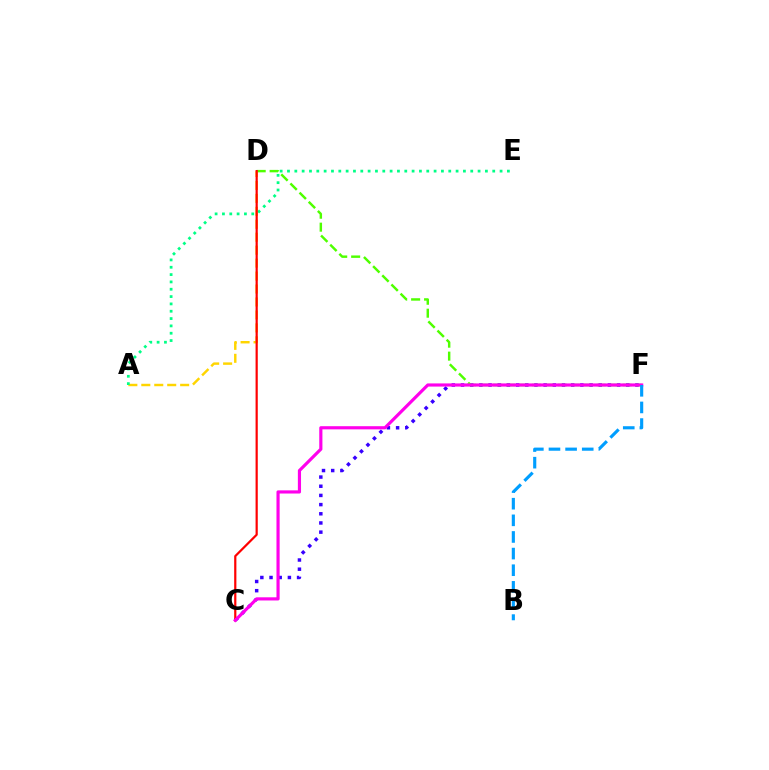{('C', 'F'): [{'color': '#3700ff', 'line_style': 'dotted', 'thickness': 2.49}, {'color': '#ff00ed', 'line_style': 'solid', 'thickness': 2.28}], ('A', 'D'): [{'color': '#ffd500', 'line_style': 'dashed', 'thickness': 1.76}], ('D', 'F'): [{'color': '#4fff00', 'line_style': 'dashed', 'thickness': 1.76}], ('A', 'E'): [{'color': '#00ff86', 'line_style': 'dotted', 'thickness': 1.99}], ('C', 'D'): [{'color': '#ff0000', 'line_style': 'solid', 'thickness': 1.59}], ('B', 'F'): [{'color': '#009eff', 'line_style': 'dashed', 'thickness': 2.26}]}